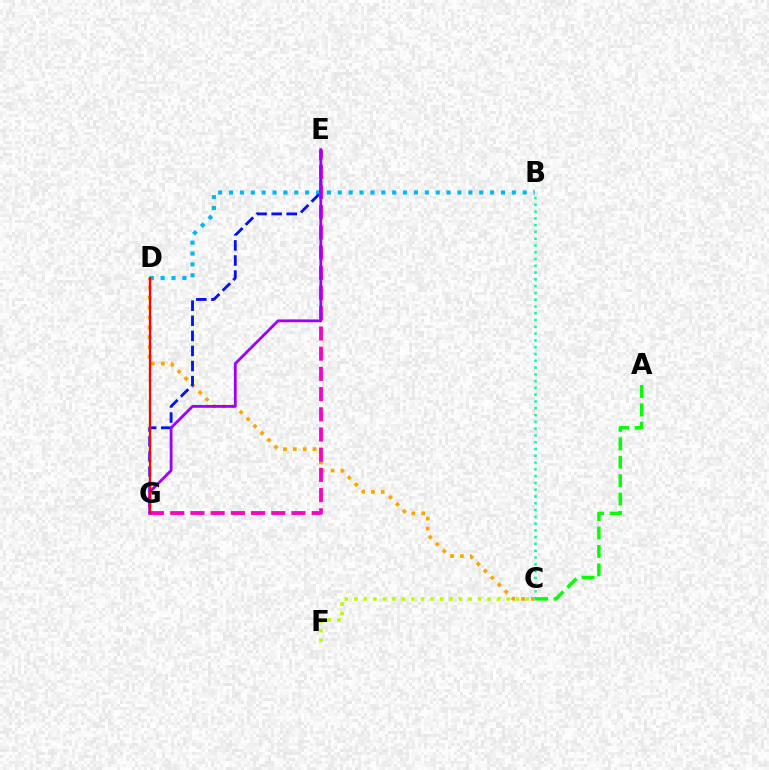{('C', 'D'): [{'color': '#ffa500', 'line_style': 'dotted', 'thickness': 2.68}], ('B', 'D'): [{'color': '#00b5ff', 'line_style': 'dotted', 'thickness': 2.96}], ('C', 'F'): [{'color': '#b3ff00', 'line_style': 'dotted', 'thickness': 2.58}], ('B', 'C'): [{'color': '#00ff9d', 'line_style': 'dotted', 'thickness': 1.84}], ('A', 'C'): [{'color': '#08ff00', 'line_style': 'dashed', 'thickness': 2.5}], ('E', 'G'): [{'color': '#0010ff', 'line_style': 'dashed', 'thickness': 2.05}, {'color': '#ff00bd', 'line_style': 'dashed', 'thickness': 2.74}, {'color': '#9b00ff', 'line_style': 'solid', 'thickness': 2.02}], ('D', 'G'): [{'color': '#ff0000', 'line_style': 'solid', 'thickness': 1.64}]}